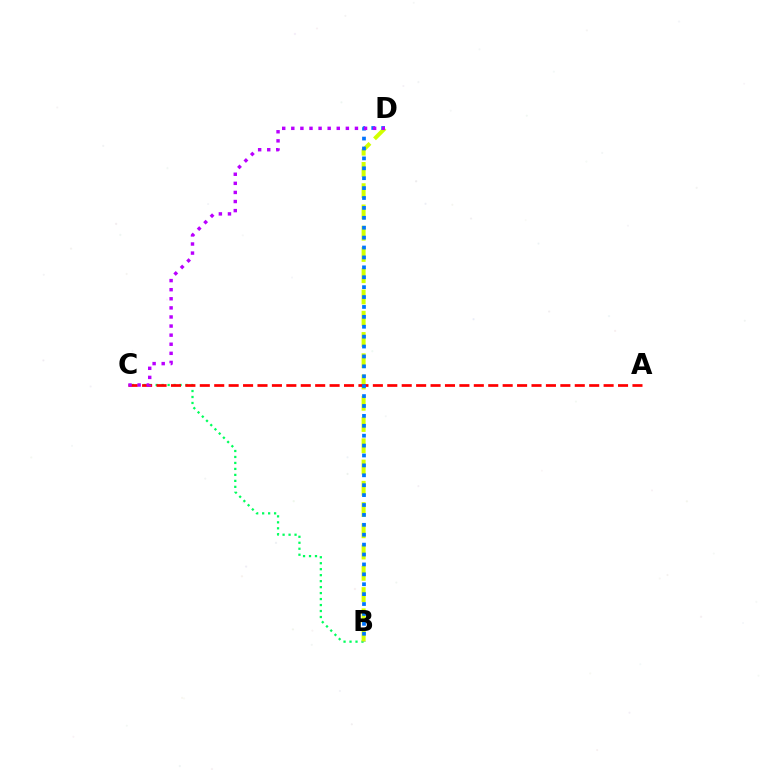{('B', 'C'): [{'color': '#00ff5c', 'line_style': 'dotted', 'thickness': 1.62}], ('B', 'D'): [{'color': '#d1ff00', 'line_style': 'dashed', 'thickness': 2.89}, {'color': '#0074ff', 'line_style': 'dotted', 'thickness': 2.69}], ('A', 'C'): [{'color': '#ff0000', 'line_style': 'dashed', 'thickness': 1.96}], ('C', 'D'): [{'color': '#b900ff', 'line_style': 'dotted', 'thickness': 2.47}]}